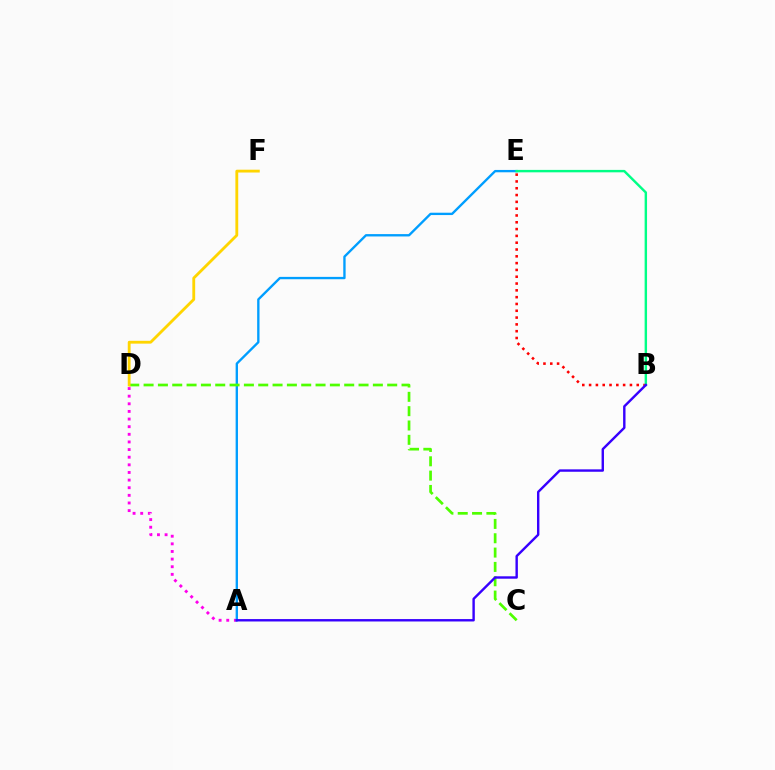{('A', 'D'): [{'color': '#ff00ed', 'line_style': 'dotted', 'thickness': 2.07}], ('A', 'E'): [{'color': '#009eff', 'line_style': 'solid', 'thickness': 1.69}], ('C', 'D'): [{'color': '#4fff00', 'line_style': 'dashed', 'thickness': 1.95}], ('B', 'E'): [{'color': '#ff0000', 'line_style': 'dotted', 'thickness': 1.85}, {'color': '#00ff86', 'line_style': 'solid', 'thickness': 1.75}], ('D', 'F'): [{'color': '#ffd500', 'line_style': 'solid', 'thickness': 2.04}], ('A', 'B'): [{'color': '#3700ff', 'line_style': 'solid', 'thickness': 1.73}]}